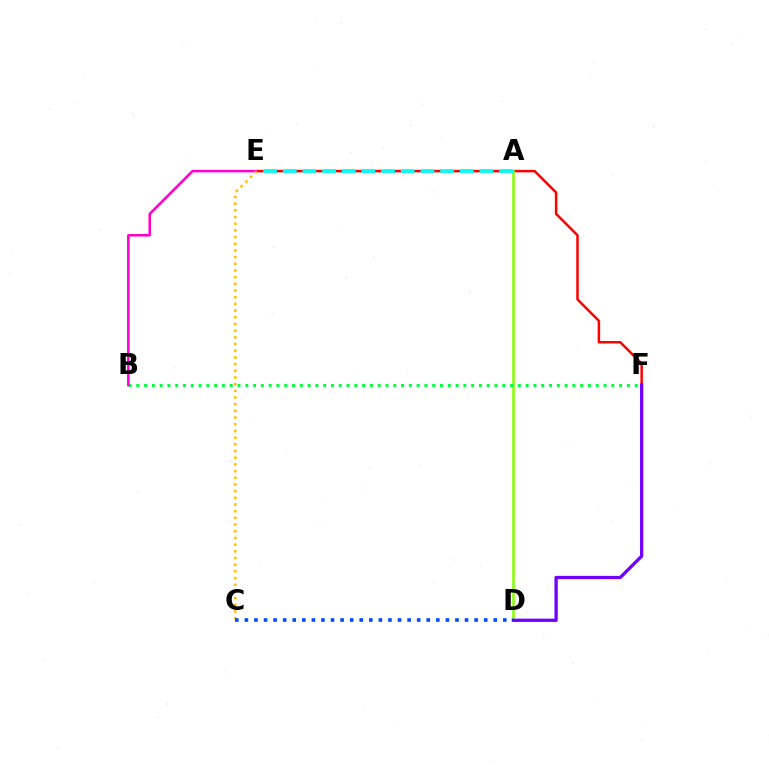{('E', 'F'): [{'color': '#ff0000', 'line_style': 'solid', 'thickness': 1.8}], ('A', 'D'): [{'color': '#84ff00', 'line_style': 'solid', 'thickness': 1.83}], ('A', 'E'): [{'color': '#00fff6', 'line_style': 'dashed', 'thickness': 2.67}], ('B', 'F'): [{'color': '#00ff39', 'line_style': 'dotted', 'thickness': 2.12}], ('B', 'E'): [{'color': '#ff00cf', 'line_style': 'solid', 'thickness': 1.83}], ('C', 'E'): [{'color': '#ffbd00', 'line_style': 'dotted', 'thickness': 1.82}], ('D', 'F'): [{'color': '#7200ff', 'line_style': 'solid', 'thickness': 2.36}], ('C', 'D'): [{'color': '#004bff', 'line_style': 'dotted', 'thickness': 2.6}]}